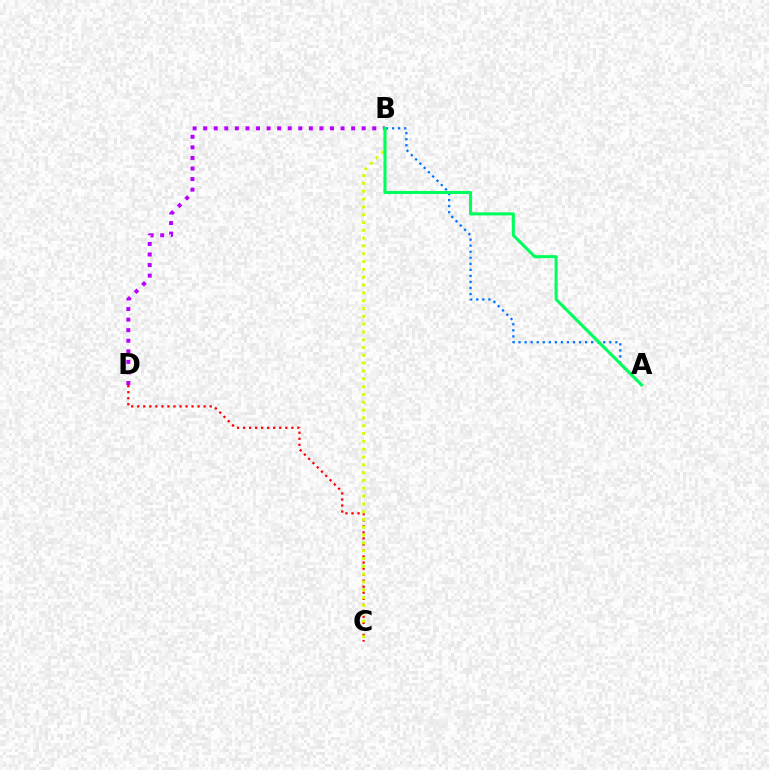{('C', 'D'): [{'color': '#ff0000', 'line_style': 'dotted', 'thickness': 1.64}], ('B', 'D'): [{'color': '#b900ff', 'line_style': 'dotted', 'thickness': 2.87}], ('B', 'C'): [{'color': '#d1ff00', 'line_style': 'dotted', 'thickness': 2.12}], ('A', 'B'): [{'color': '#0074ff', 'line_style': 'dotted', 'thickness': 1.64}, {'color': '#00ff5c', 'line_style': 'solid', 'thickness': 2.21}]}